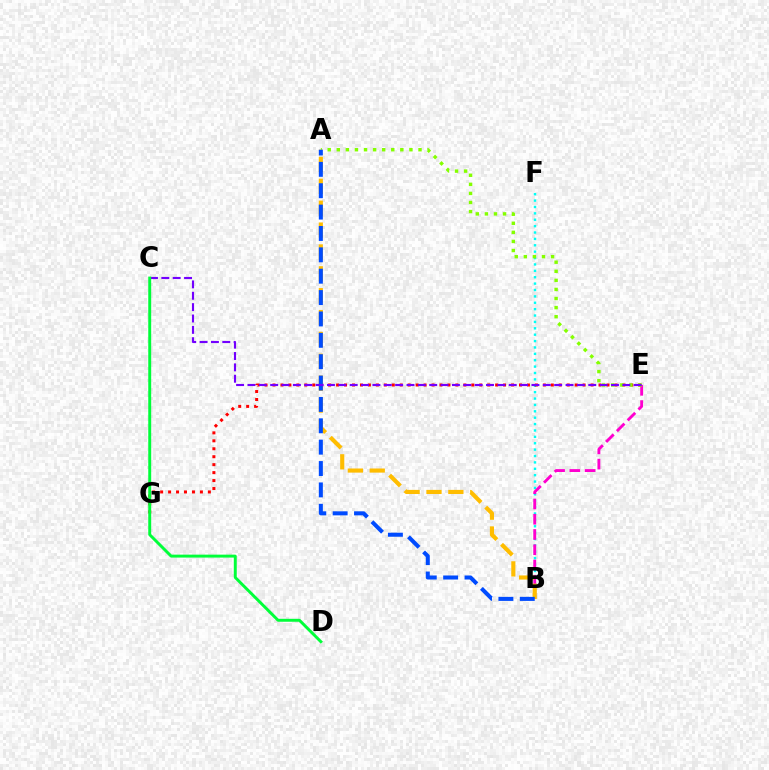{('B', 'F'): [{'color': '#00fff6', 'line_style': 'dotted', 'thickness': 1.73}], ('B', 'E'): [{'color': '#ff00cf', 'line_style': 'dashed', 'thickness': 2.07}], ('E', 'G'): [{'color': '#ff0000', 'line_style': 'dotted', 'thickness': 2.16}], ('A', 'B'): [{'color': '#ffbd00', 'line_style': 'dashed', 'thickness': 2.97}, {'color': '#004bff', 'line_style': 'dashed', 'thickness': 2.9}], ('A', 'E'): [{'color': '#84ff00', 'line_style': 'dotted', 'thickness': 2.47}], ('C', 'E'): [{'color': '#7200ff', 'line_style': 'dashed', 'thickness': 1.54}], ('C', 'D'): [{'color': '#00ff39', 'line_style': 'solid', 'thickness': 2.11}]}